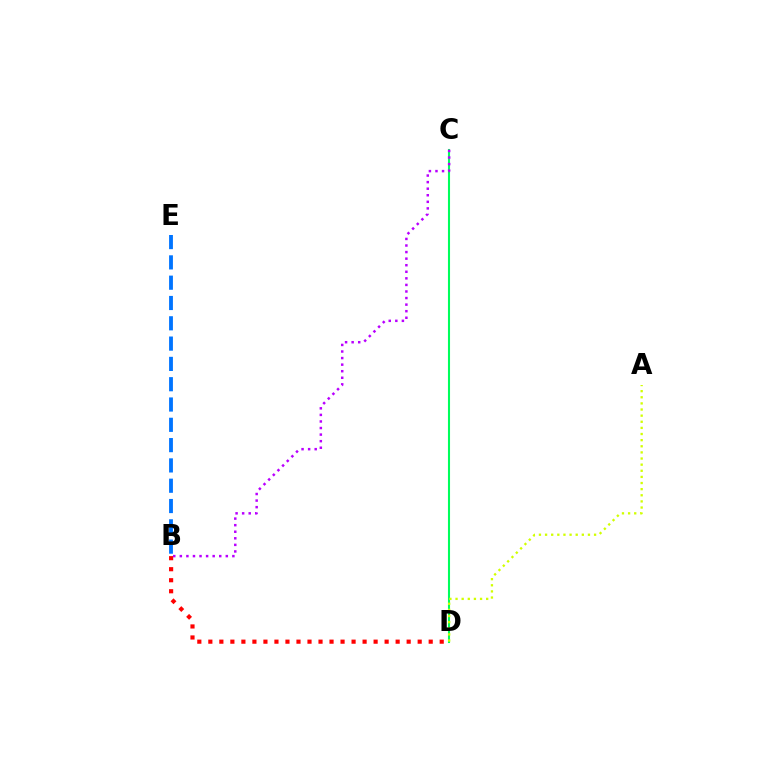{('C', 'D'): [{'color': '#00ff5c', 'line_style': 'solid', 'thickness': 1.5}], ('B', 'C'): [{'color': '#b900ff', 'line_style': 'dotted', 'thickness': 1.78}], ('A', 'D'): [{'color': '#d1ff00', 'line_style': 'dotted', 'thickness': 1.66}], ('B', 'E'): [{'color': '#0074ff', 'line_style': 'dashed', 'thickness': 2.76}], ('B', 'D'): [{'color': '#ff0000', 'line_style': 'dotted', 'thickness': 2.99}]}